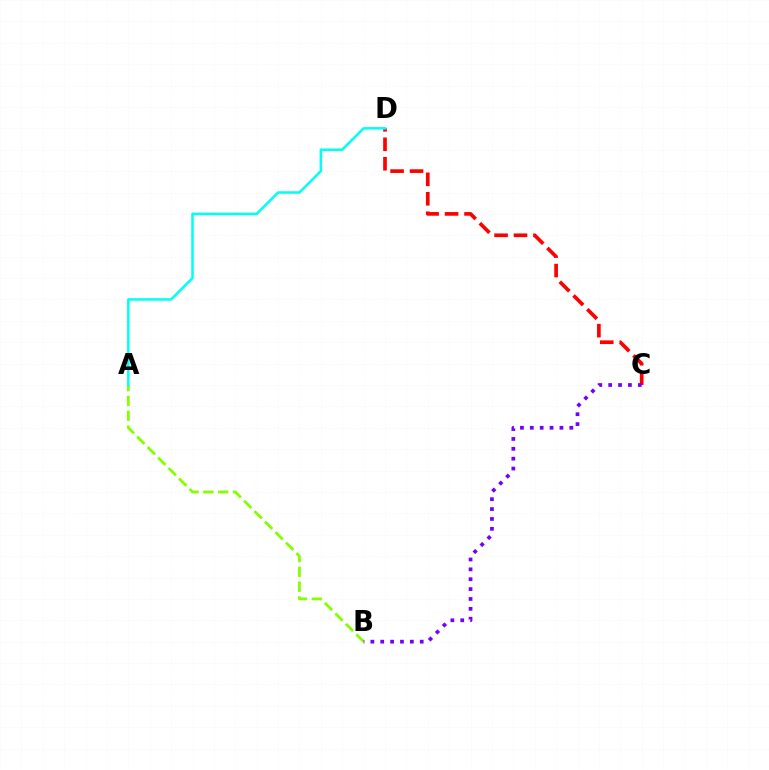{('A', 'B'): [{'color': '#84ff00', 'line_style': 'dashed', 'thickness': 2.01}], ('C', 'D'): [{'color': '#ff0000', 'line_style': 'dashed', 'thickness': 2.64}], ('B', 'C'): [{'color': '#7200ff', 'line_style': 'dotted', 'thickness': 2.68}], ('A', 'D'): [{'color': '#00fff6', 'line_style': 'solid', 'thickness': 1.82}]}